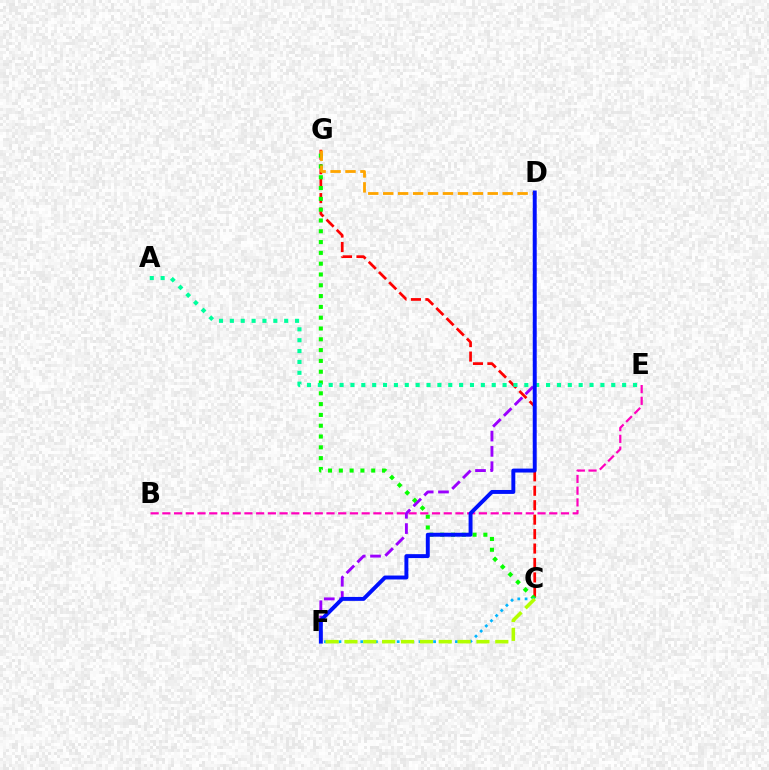{('C', 'G'): [{'color': '#ff0000', 'line_style': 'dashed', 'thickness': 1.96}, {'color': '#08ff00', 'line_style': 'dotted', 'thickness': 2.94}], ('A', 'E'): [{'color': '#00ff9d', 'line_style': 'dotted', 'thickness': 2.95}], ('B', 'E'): [{'color': '#ff00bd', 'line_style': 'dashed', 'thickness': 1.59}], ('D', 'G'): [{'color': '#ffa500', 'line_style': 'dashed', 'thickness': 2.03}], ('D', 'F'): [{'color': '#9b00ff', 'line_style': 'dashed', 'thickness': 2.08}, {'color': '#0010ff', 'line_style': 'solid', 'thickness': 2.83}], ('C', 'F'): [{'color': '#00b5ff', 'line_style': 'dotted', 'thickness': 1.98}, {'color': '#b3ff00', 'line_style': 'dashed', 'thickness': 2.56}]}